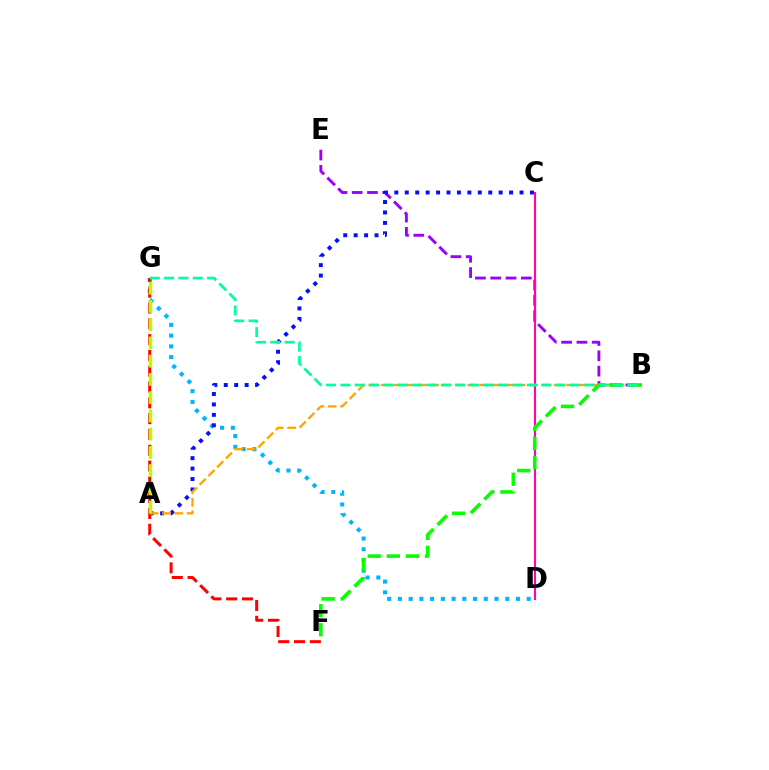{('B', 'E'): [{'color': '#9b00ff', 'line_style': 'dashed', 'thickness': 2.08}], ('D', 'G'): [{'color': '#00b5ff', 'line_style': 'dotted', 'thickness': 2.92}], ('A', 'C'): [{'color': '#0010ff', 'line_style': 'dotted', 'thickness': 2.83}], ('C', 'D'): [{'color': '#ff00bd', 'line_style': 'solid', 'thickness': 1.51}], ('F', 'G'): [{'color': '#ff0000', 'line_style': 'dashed', 'thickness': 2.15}], ('A', 'B'): [{'color': '#ffa500', 'line_style': 'dashed', 'thickness': 1.68}], ('A', 'G'): [{'color': '#b3ff00', 'line_style': 'dashed', 'thickness': 2.48}], ('B', 'F'): [{'color': '#08ff00', 'line_style': 'dashed', 'thickness': 2.59}], ('B', 'G'): [{'color': '#00ff9d', 'line_style': 'dashed', 'thickness': 1.95}]}